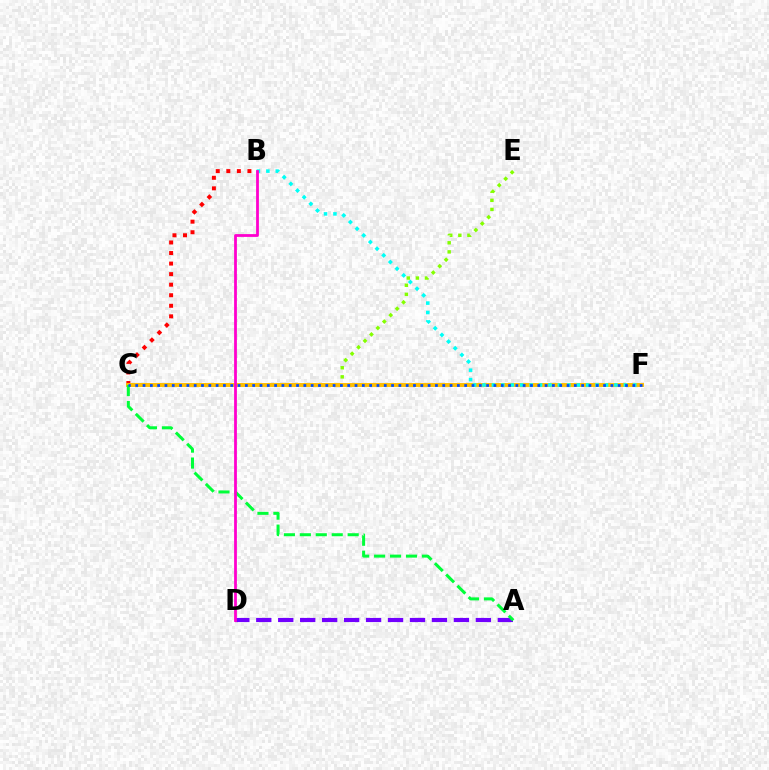{('B', 'C'): [{'color': '#ff0000', 'line_style': 'dotted', 'thickness': 2.87}], ('C', 'E'): [{'color': '#84ff00', 'line_style': 'dotted', 'thickness': 2.47}], ('A', 'D'): [{'color': '#7200ff', 'line_style': 'dashed', 'thickness': 2.98}], ('C', 'F'): [{'color': '#ffbd00', 'line_style': 'solid', 'thickness': 2.82}, {'color': '#004bff', 'line_style': 'dotted', 'thickness': 1.99}], ('B', 'F'): [{'color': '#00fff6', 'line_style': 'dotted', 'thickness': 2.56}], ('A', 'C'): [{'color': '#00ff39', 'line_style': 'dashed', 'thickness': 2.17}], ('B', 'D'): [{'color': '#ff00cf', 'line_style': 'solid', 'thickness': 2.0}]}